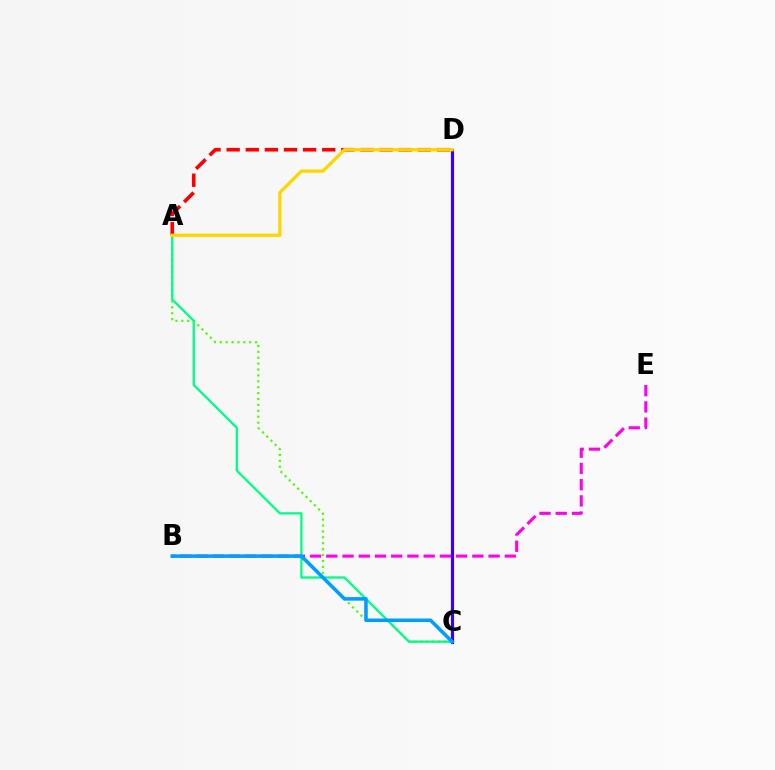{('A', 'D'): [{'color': '#ff0000', 'line_style': 'dashed', 'thickness': 2.6}, {'color': '#ffd500', 'line_style': 'solid', 'thickness': 2.36}], ('A', 'C'): [{'color': '#4fff00', 'line_style': 'dotted', 'thickness': 1.6}, {'color': '#00ff86', 'line_style': 'solid', 'thickness': 1.65}], ('B', 'E'): [{'color': '#ff00ed', 'line_style': 'dashed', 'thickness': 2.2}], ('C', 'D'): [{'color': '#3700ff', 'line_style': 'solid', 'thickness': 2.28}], ('B', 'C'): [{'color': '#009eff', 'line_style': 'solid', 'thickness': 2.55}]}